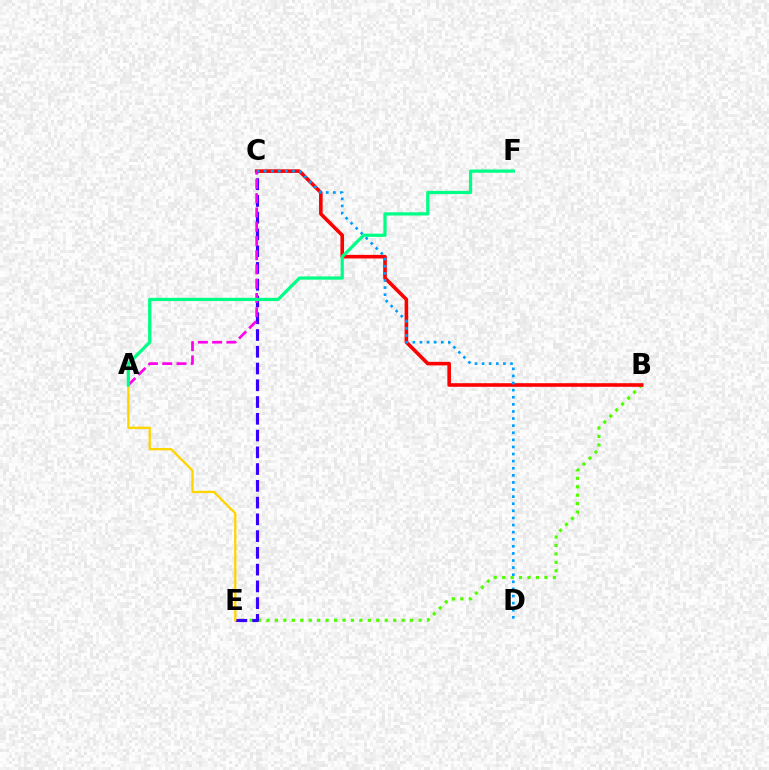{('B', 'E'): [{'color': '#4fff00', 'line_style': 'dotted', 'thickness': 2.3}], ('C', 'E'): [{'color': '#3700ff', 'line_style': 'dashed', 'thickness': 2.28}], ('B', 'C'): [{'color': '#ff0000', 'line_style': 'solid', 'thickness': 2.59}], ('C', 'D'): [{'color': '#009eff', 'line_style': 'dotted', 'thickness': 1.93}], ('A', 'C'): [{'color': '#ff00ed', 'line_style': 'dashed', 'thickness': 1.94}], ('A', 'E'): [{'color': '#ffd500', 'line_style': 'solid', 'thickness': 1.67}], ('A', 'F'): [{'color': '#00ff86', 'line_style': 'solid', 'thickness': 2.33}]}